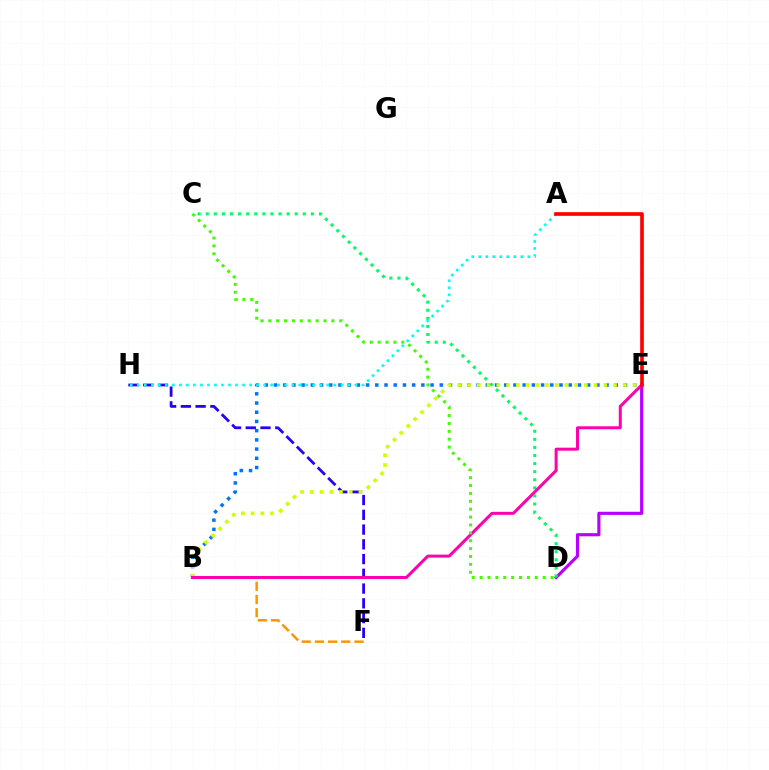{('D', 'E'): [{'color': '#b900ff', 'line_style': 'solid', 'thickness': 2.27}], ('B', 'E'): [{'color': '#0074ff', 'line_style': 'dotted', 'thickness': 2.5}, {'color': '#d1ff00', 'line_style': 'dotted', 'thickness': 2.64}, {'color': '#ff00ac', 'line_style': 'solid', 'thickness': 2.16}], ('F', 'H'): [{'color': '#2500ff', 'line_style': 'dashed', 'thickness': 2.0}], ('B', 'F'): [{'color': '#ff9400', 'line_style': 'dashed', 'thickness': 1.79}], ('C', 'D'): [{'color': '#00ff5c', 'line_style': 'dotted', 'thickness': 2.2}, {'color': '#3dff00', 'line_style': 'dotted', 'thickness': 2.14}], ('A', 'H'): [{'color': '#00fff6', 'line_style': 'dotted', 'thickness': 1.91}], ('A', 'E'): [{'color': '#ff0000', 'line_style': 'solid', 'thickness': 2.63}]}